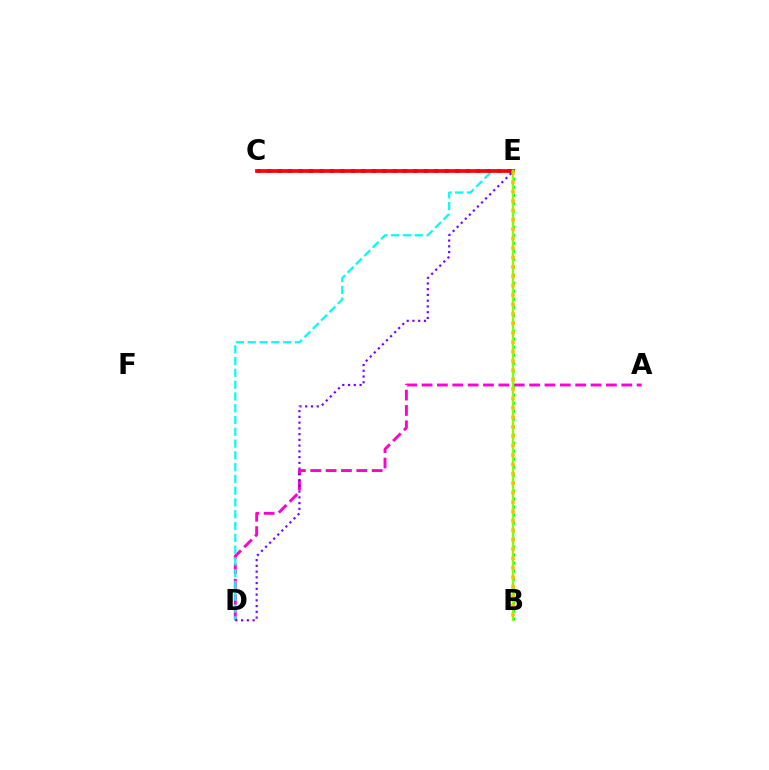{('C', 'E'): [{'color': '#004bff', 'line_style': 'dotted', 'thickness': 2.84}, {'color': '#ff0000', 'line_style': 'solid', 'thickness': 2.68}], ('A', 'D'): [{'color': '#ff00cf', 'line_style': 'dashed', 'thickness': 2.09}], ('D', 'E'): [{'color': '#00fff6', 'line_style': 'dashed', 'thickness': 1.6}, {'color': '#7200ff', 'line_style': 'dotted', 'thickness': 1.56}], ('B', 'E'): [{'color': '#00ff39', 'line_style': 'dotted', 'thickness': 2.17}, {'color': '#84ff00', 'line_style': 'solid', 'thickness': 1.71}, {'color': '#ffbd00', 'line_style': 'dotted', 'thickness': 2.56}]}